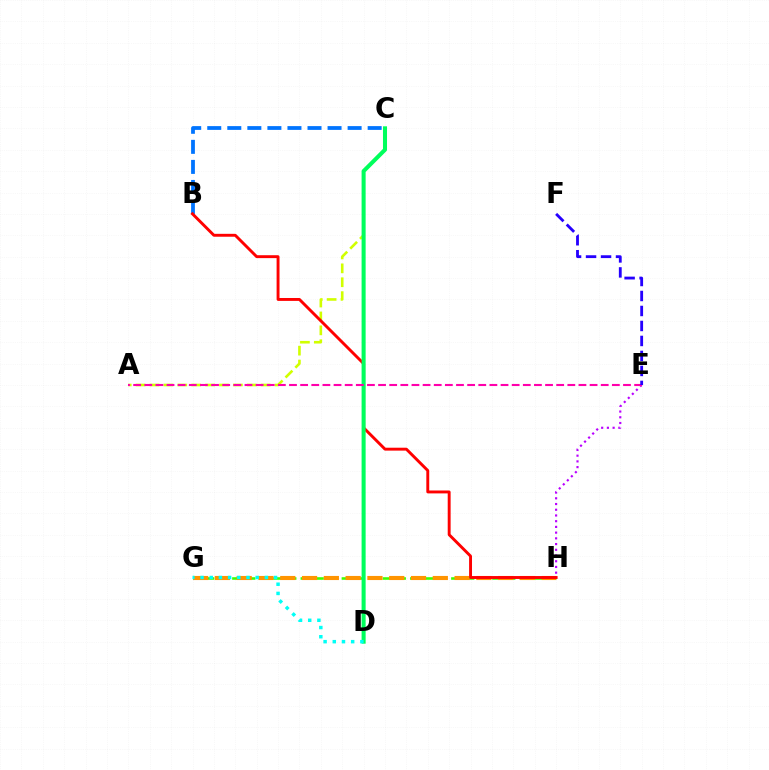{('A', 'C'): [{'color': '#d1ff00', 'line_style': 'dashed', 'thickness': 1.89}], ('G', 'H'): [{'color': '#3dff00', 'line_style': 'dashed', 'thickness': 1.86}, {'color': '#ff9400', 'line_style': 'dashed', 'thickness': 2.96}], ('B', 'C'): [{'color': '#0074ff', 'line_style': 'dashed', 'thickness': 2.72}], ('E', 'H'): [{'color': '#b900ff', 'line_style': 'dotted', 'thickness': 1.55}], ('B', 'H'): [{'color': '#ff0000', 'line_style': 'solid', 'thickness': 2.09}], ('C', 'D'): [{'color': '#00ff5c', 'line_style': 'solid', 'thickness': 2.91}], ('A', 'E'): [{'color': '#ff00ac', 'line_style': 'dashed', 'thickness': 1.51}], ('E', 'F'): [{'color': '#2500ff', 'line_style': 'dashed', 'thickness': 2.04}], ('D', 'G'): [{'color': '#00fff6', 'line_style': 'dotted', 'thickness': 2.5}]}